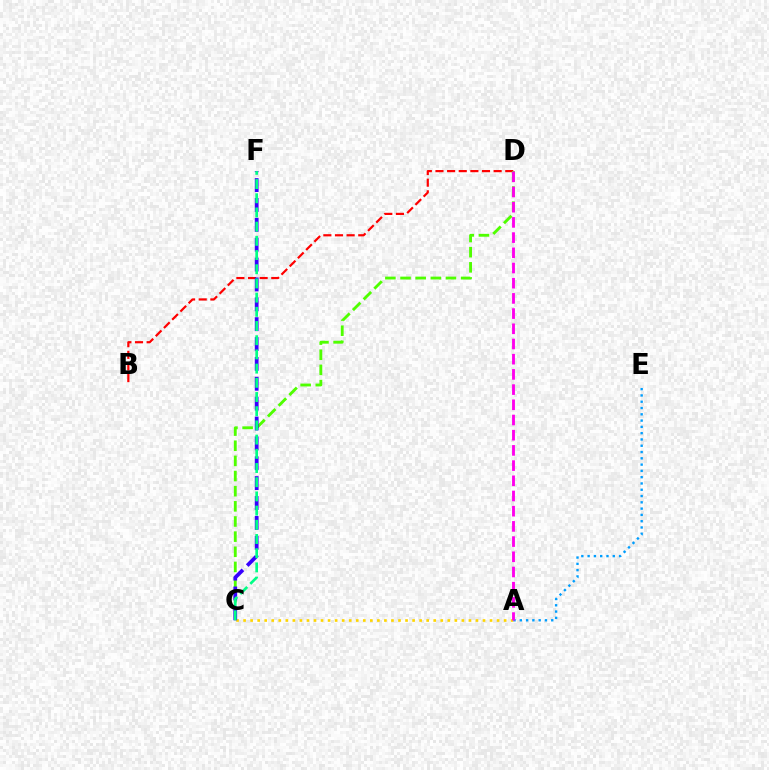{('A', 'C'): [{'color': '#ffd500', 'line_style': 'dotted', 'thickness': 1.91}], ('B', 'D'): [{'color': '#ff0000', 'line_style': 'dashed', 'thickness': 1.58}], ('A', 'E'): [{'color': '#009eff', 'line_style': 'dotted', 'thickness': 1.71}], ('C', 'D'): [{'color': '#4fff00', 'line_style': 'dashed', 'thickness': 2.06}], ('A', 'D'): [{'color': '#ff00ed', 'line_style': 'dashed', 'thickness': 2.06}], ('C', 'F'): [{'color': '#3700ff', 'line_style': 'dashed', 'thickness': 2.7}, {'color': '#00ff86', 'line_style': 'dashed', 'thickness': 1.93}]}